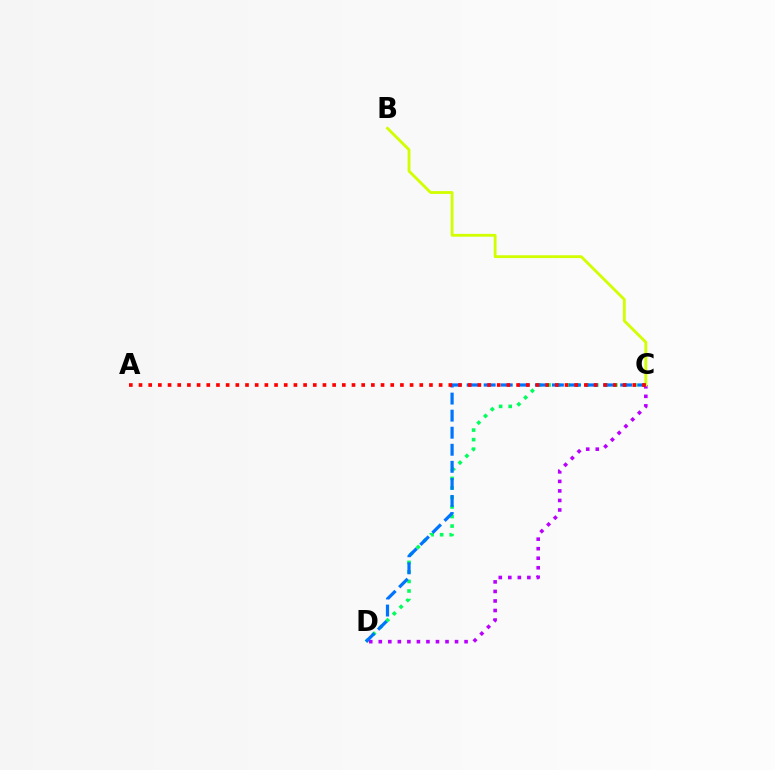{('C', 'D'): [{'color': '#00ff5c', 'line_style': 'dotted', 'thickness': 2.59}, {'color': '#b900ff', 'line_style': 'dotted', 'thickness': 2.59}, {'color': '#0074ff', 'line_style': 'dashed', 'thickness': 2.32}], ('B', 'C'): [{'color': '#d1ff00', 'line_style': 'solid', 'thickness': 2.03}], ('A', 'C'): [{'color': '#ff0000', 'line_style': 'dotted', 'thickness': 2.63}]}